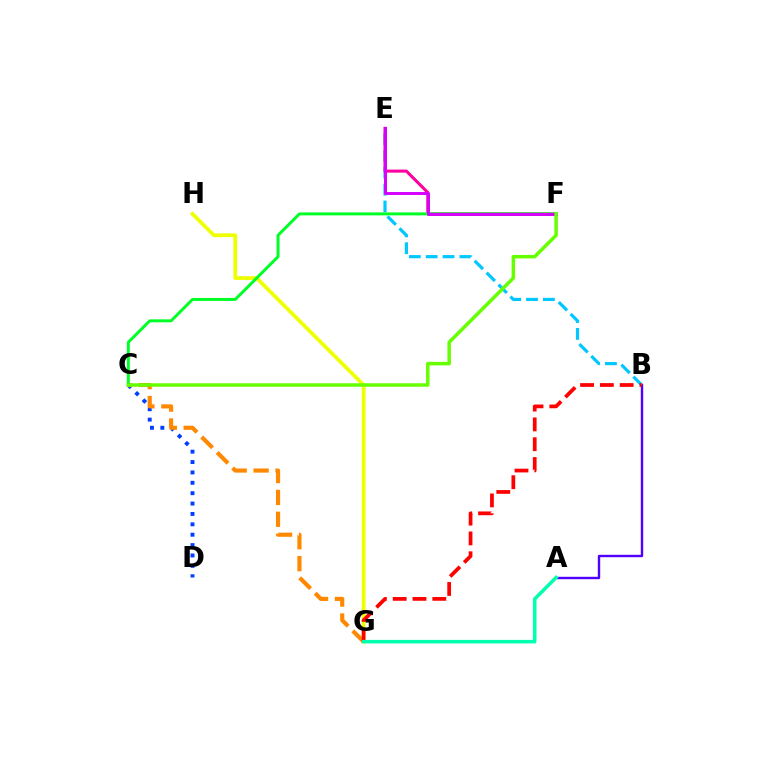{('C', 'D'): [{'color': '#003fff', 'line_style': 'dotted', 'thickness': 2.82}], ('G', 'H'): [{'color': '#eeff00', 'line_style': 'solid', 'thickness': 2.7}], ('C', 'G'): [{'color': '#ff8800', 'line_style': 'dashed', 'thickness': 2.98}], ('A', 'B'): [{'color': '#4f00ff', 'line_style': 'solid', 'thickness': 1.73}], ('B', 'E'): [{'color': '#00c7ff', 'line_style': 'dashed', 'thickness': 2.29}], ('E', 'F'): [{'color': '#ff00a0', 'line_style': 'solid', 'thickness': 2.19}, {'color': '#d600ff', 'line_style': 'solid', 'thickness': 2.13}], ('C', 'F'): [{'color': '#00ff27', 'line_style': 'solid', 'thickness': 2.14}, {'color': '#66ff00', 'line_style': 'solid', 'thickness': 2.52}], ('B', 'G'): [{'color': '#ff0000', 'line_style': 'dashed', 'thickness': 2.69}], ('A', 'G'): [{'color': '#00ffaf', 'line_style': 'solid', 'thickness': 2.54}]}